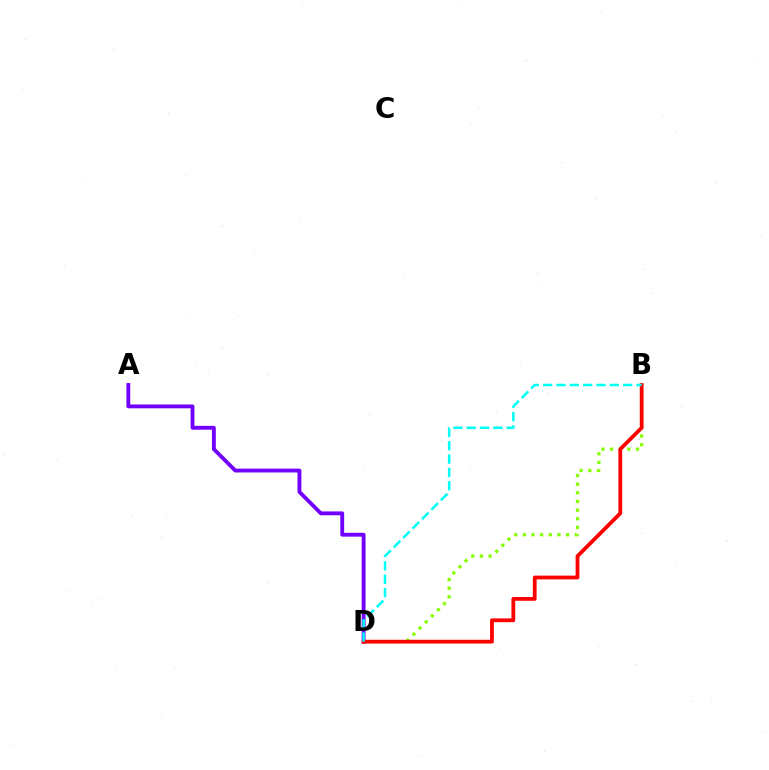{('B', 'D'): [{'color': '#84ff00', 'line_style': 'dotted', 'thickness': 2.35}, {'color': '#ff0000', 'line_style': 'solid', 'thickness': 2.72}, {'color': '#00fff6', 'line_style': 'dashed', 'thickness': 1.81}], ('A', 'D'): [{'color': '#7200ff', 'line_style': 'solid', 'thickness': 2.77}]}